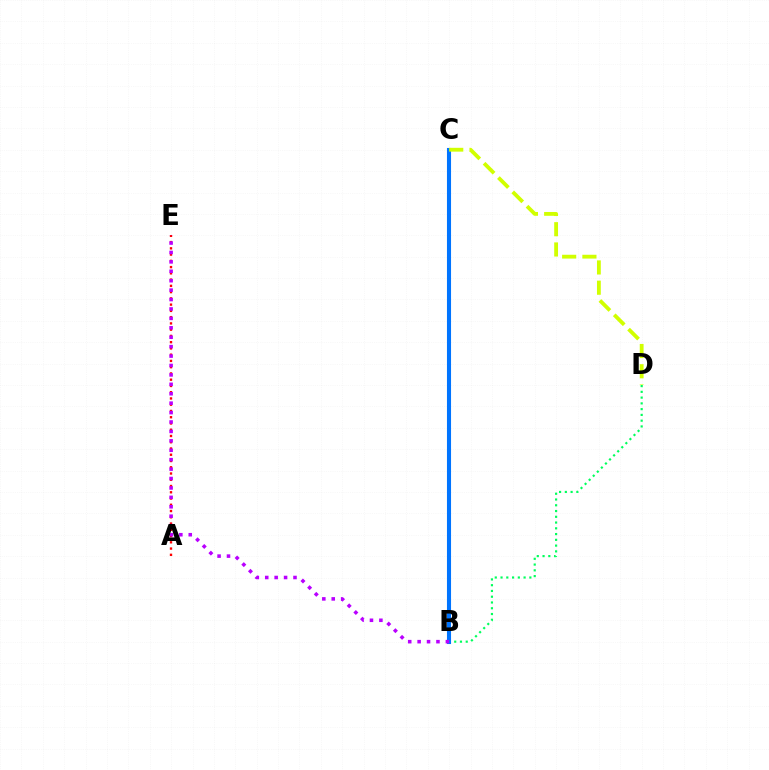{('A', 'E'): [{'color': '#ff0000', 'line_style': 'dotted', 'thickness': 1.7}], ('B', 'D'): [{'color': '#00ff5c', 'line_style': 'dotted', 'thickness': 1.57}], ('B', 'C'): [{'color': '#0074ff', 'line_style': 'solid', 'thickness': 2.94}], ('C', 'D'): [{'color': '#d1ff00', 'line_style': 'dashed', 'thickness': 2.75}], ('B', 'E'): [{'color': '#b900ff', 'line_style': 'dotted', 'thickness': 2.56}]}